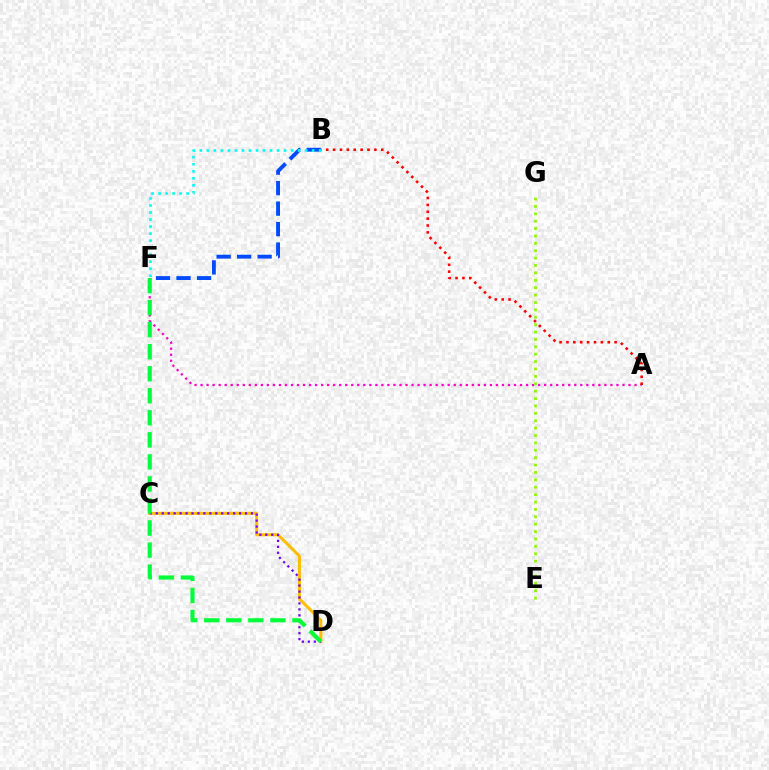{('A', 'F'): [{'color': '#ff00cf', 'line_style': 'dotted', 'thickness': 1.64}], ('C', 'D'): [{'color': '#ffbd00', 'line_style': 'solid', 'thickness': 2.18}, {'color': '#7200ff', 'line_style': 'dotted', 'thickness': 1.62}], ('A', 'B'): [{'color': '#ff0000', 'line_style': 'dotted', 'thickness': 1.87}], ('E', 'G'): [{'color': '#84ff00', 'line_style': 'dotted', 'thickness': 2.01}], ('B', 'F'): [{'color': '#004bff', 'line_style': 'dashed', 'thickness': 2.78}, {'color': '#00fff6', 'line_style': 'dotted', 'thickness': 1.91}], ('D', 'F'): [{'color': '#00ff39', 'line_style': 'dashed', 'thickness': 2.99}]}